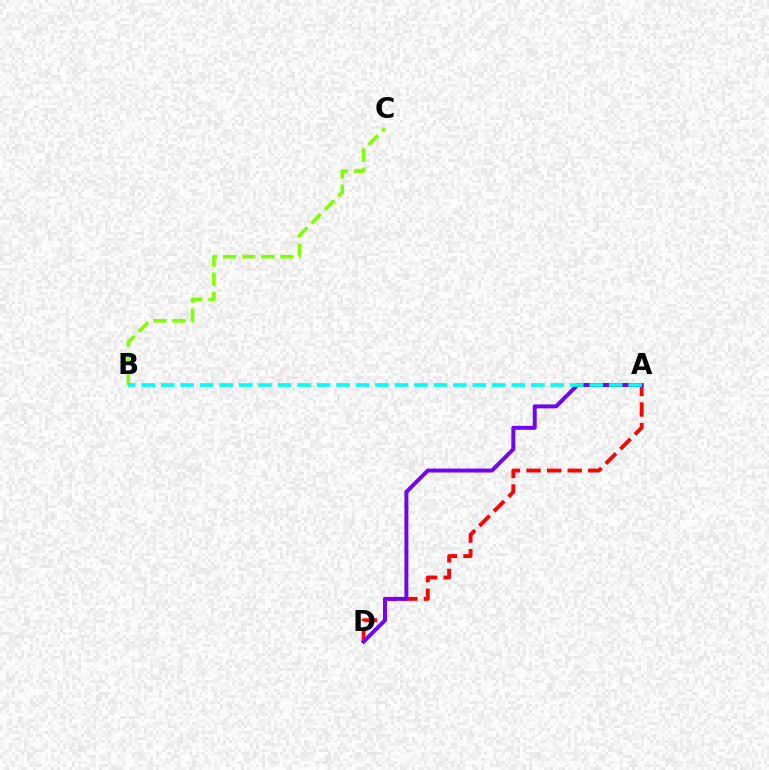{('B', 'C'): [{'color': '#84ff00', 'line_style': 'dashed', 'thickness': 2.6}], ('A', 'D'): [{'color': '#ff0000', 'line_style': 'dashed', 'thickness': 2.8}, {'color': '#7200ff', 'line_style': 'solid', 'thickness': 2.85}], ('A', 'B'): [{'color': '#00fff6', 'line_style': 'dashed', 'thickness': 2.65}]}